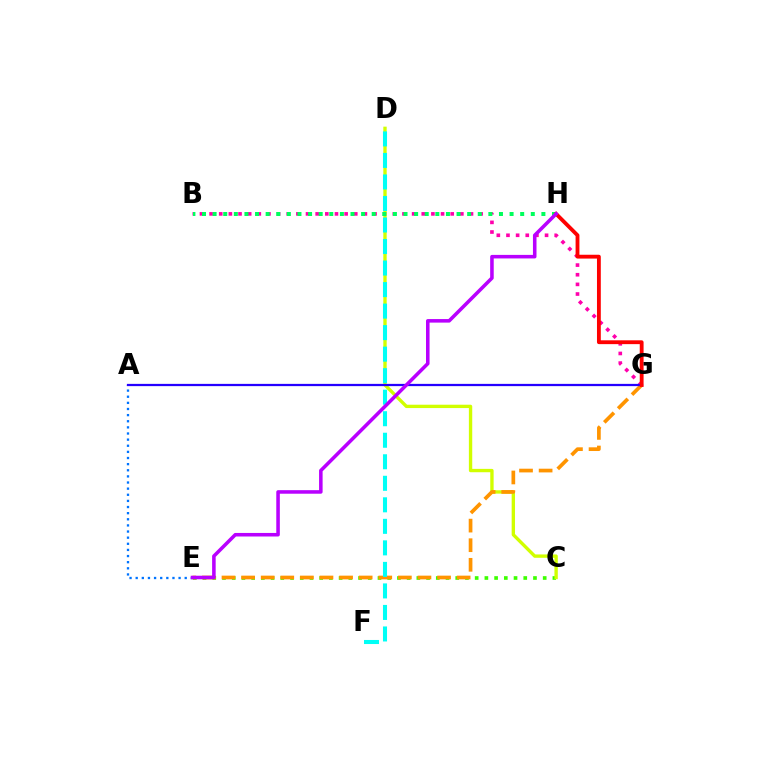{('C', 'E'): [{'color': '#3dff00', 'line_style': 'dotted', 'thickness': 2.64}], ('B', 'G'): [{'color': '#ff00ac', 'line_style': 'dotted', 'thickness': 2.62}], ('C', 'D'): [{'color': '#d1ff00', 'line_style': 'solid', 'thickness': 2.42}], ('E', 'G'): [{'color': '#ff9400', 'line_style': 'dashed', 'thickness': 2.66}], ('B', 'H'): [{'color': '#00ff5c', 'line_style': 'dotted', 'thickness': 2.88}], ('A', 'E'): [{'color': '#0074ff', 'line_style': 'dotted', 'thickness': 1.66}], ('A', 'G'): [{'color': '#2500ff', 'line_style': 'solid', 'thickness': 1.62}], ('G', 'H'): [{'color': '#ff0000', 'line_style': 'solid', 'thickness': 2.76}], ('D', 'F'): [{'color': '#00fff6', 'line_style': 'dashed', 'thickness': 2.92}], ('E', 'H'): [{'color': '#b900ff', 'line_style': 'solid', 'thickness': 2.56}]}